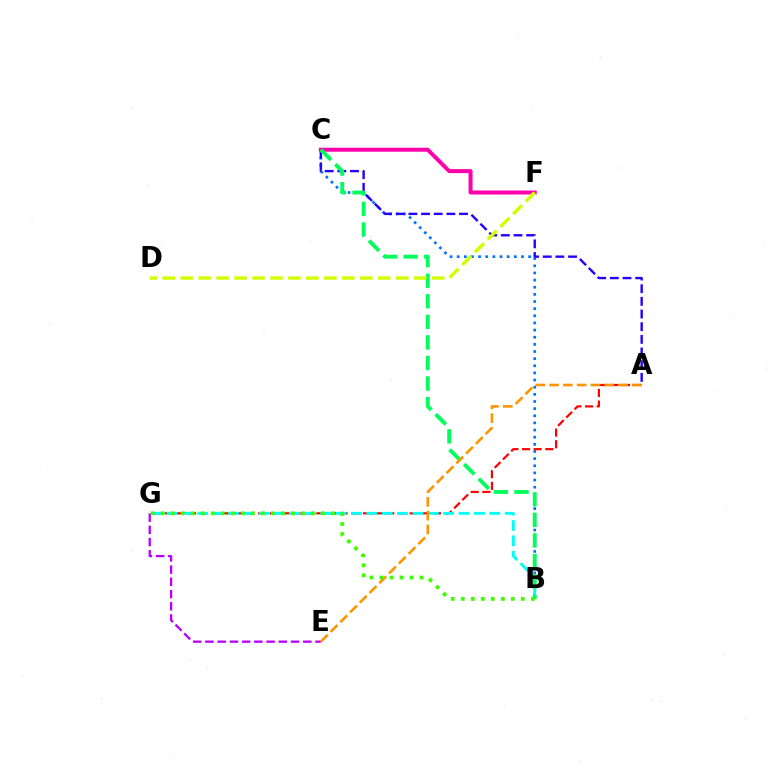{('B', 'C'): [{'color': '#0074ff', 'line_style': 'dotted', 'thickness': 1.94}, {'color': '#00ff5c', 'line_style': 'dashed', 'thickness': 2.79}], ('A', 'C'): [{'color': '#2500ff', 'line_style': 'dashed', 'thickness': 1.72}], ('C', 'F'): [{'color': '#ff00ac', 'line_style': 'solid', 'thickness': 2.88}], ('A', 'G'): [{'color': '#ff0000', 'line_style': 'dashed', 'thickness': 1.58}], ('B', 'G'): [{'color': '#00fff6', 'line_style': 'dashed', 'thickness': 2.09}, {'color': '#3dff00', 'line_style': 'dotted', 'thickness': 2.72}], ('D', 'F'): [{'color': '#d1ff00', 'line_style': 'dashed', 'thickness': 2.44}], ('E', 'G'): [{'color': '#b900ff', 'line_style': 'dashed', 'thickness': 1.66}], ('A', 'E'): [{'color': '#ff9400', 'line_style': 'dashed', 'thickness': 1.87}]}